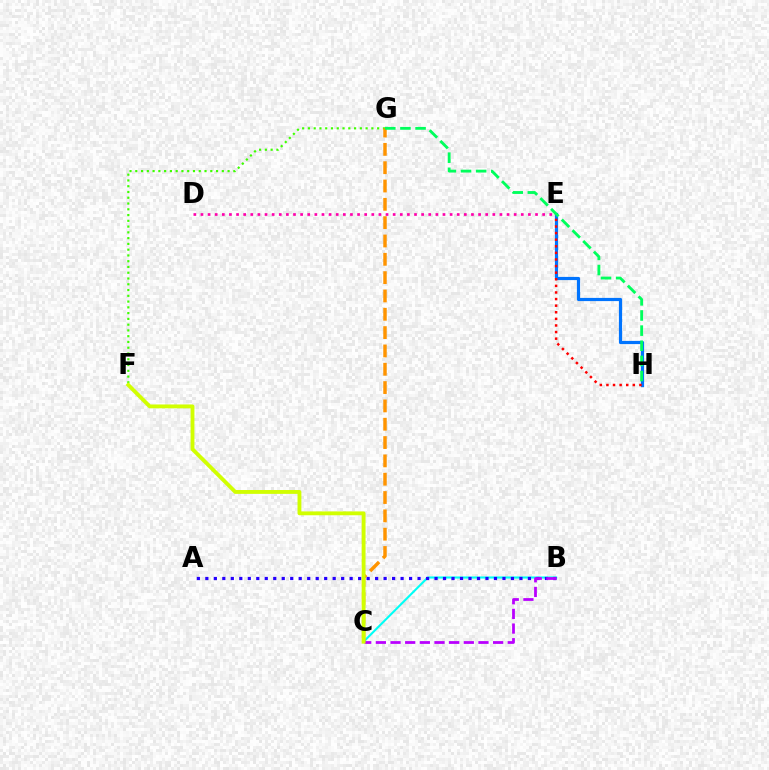{('F', 'G'): [{'color': '#3dff00', 'line_style': 'dotted', 'thickness': 1.57}], ('B', 'C'): [{'color': '#00fff6', 'line_style': 'solid', 'thickness': 1.51}, {'color': '#b900ff', 'line_style': 'dashed', 'thickness': 1.99}], ('A', 'B'): [{'color': '#2500ff', 'line_style': 'dotted', 'thickness': 2.31}], ('D', 'E'): [{'color': '#ff00ac', 'line_style': 'dotted', 'thickness': 1.93}], ('E', 'H'): [{'color': '#0074ff', 'line_style': 'solid', 'thickness': 2.29}, {'color': '#ff0000', 'line_style': 'dotted', 'thickness': 1.79}], ('C', 'G'): [{'color': '#ff9400', 'line_style': 'dashed', 'thickness': 2.49}], ('C', 'F'): [{'color': '#d1ff00', 'line_style': 'solid', 'thickness': 2.77}], ('G', 'H'): [{'color': '#00ff5c', 'line_style': 'dashed', 'thickness': 2.06}]}